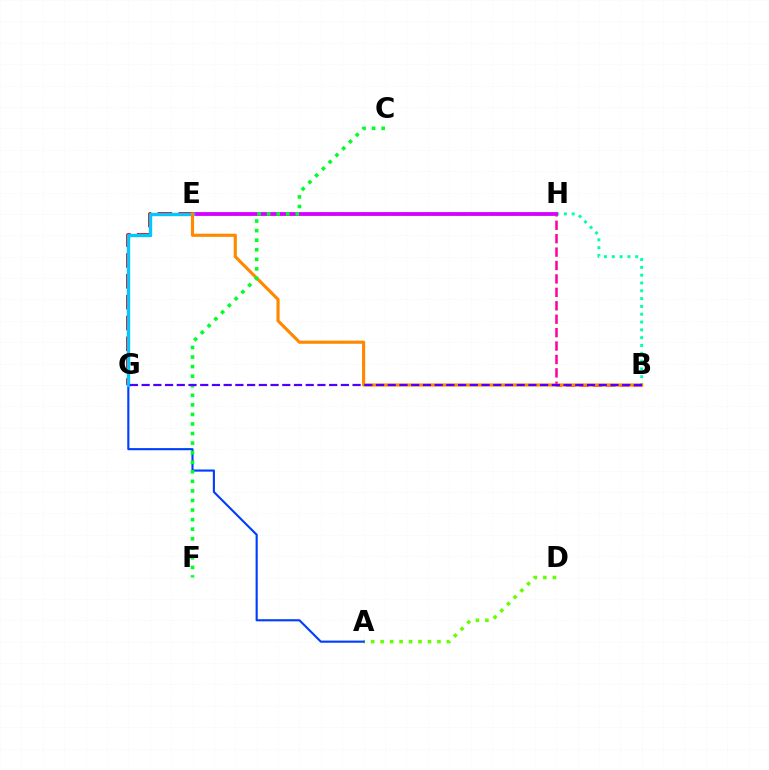{('E', 'H'): [{'color': '#eeff00', 'line_style': 'dotted', 'thickness': 1.53}, {'color': '#d600ff', 'line_style': 'solid', 'thickness': 2.75}], ('E', 'G'): [{'color': '#ff0000', 'line_style': 'dashed', 'thickness': 2.83}, {'color': '#00c7ff', 'line_style': 'solid', 'thickness': 2.43}], ('A', 'D'): [{'color': '#66ff00', 'line_style': 'dotted', 'thickness': 2.57}], ('A', 'G'): [{'color': '#003fff', 'line_style': 'solid', 'thickness': 1.54}], ('B', 'H'): [{'color': '#00ffaf', 'line_style': 'dotted', 'thickness': 2.12}, {'color': '#ff00a0', 'line_style': 'dashed', 'thickness': 1.82}], ('B', 'E'): [{'color': '#ff8800', 'line_style': 'solid', 'thickness': 2.26}], ('C', 'F'): [{'color': '#00ff27', 'line_style': 'dotted', 'thickness': 2.6}], ('B', 'G'): [{'color': '#4f00ff', 'line_style': 'dashed', 'thickness': 1.59}]}